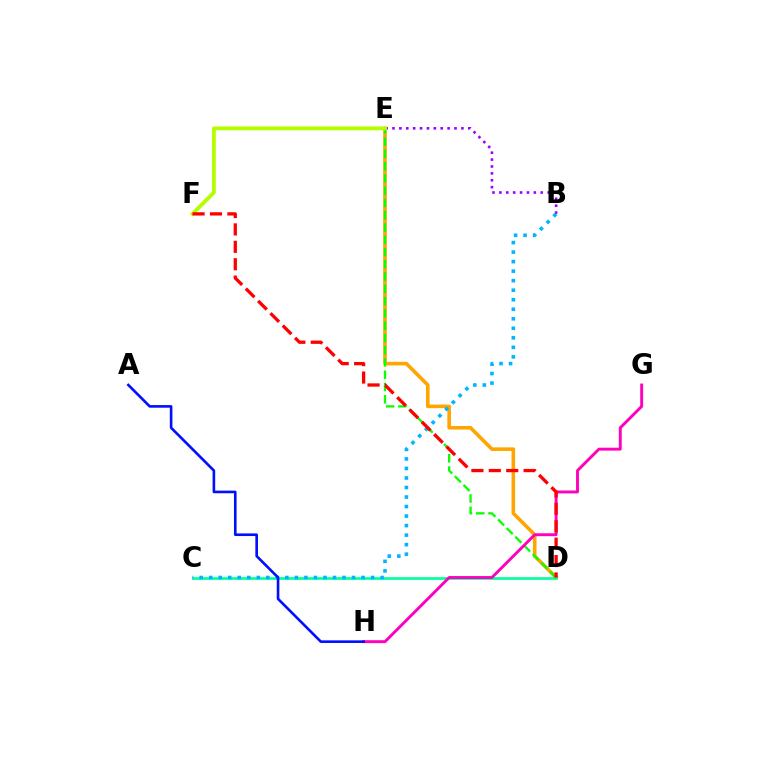{('D', 'E'): [{'color': '#ffa500', 'line_style': 'solid', 'thickness': 2.59}, {'color': '#08ff00', 'line_style': 'dashed', 'thickness': 1.67}], ('B', 'E'): [{'color': '#9b00ff', 'line_style': 'dotted', 'thickness': 1.87}], ('C', 'D'): [{'color': '#00ff9d', 'line_style': 'solid', 'thickness': 1.93}], ('E', 'F'): [{'color': '#b3ff00', 'line_style': 'solid', 'thickness': 2.75}], ('G', 'H'): [{'color': '#ff00bd', 'line_style': 'solid', 'thickness': 2.09}], ('B', 'C'): [{'color': '#00b5ff', 'line_style': 'dotted', 'thickness': 2.59}], ('D', 'F'): [{'color': '#ff0000', 'line_style': 'dashed', 'thickness': 2.37}], ('A', 'H'): [{'color': '#0010ff', 'line_style': 'solid', 'thickness': 1.89}]}